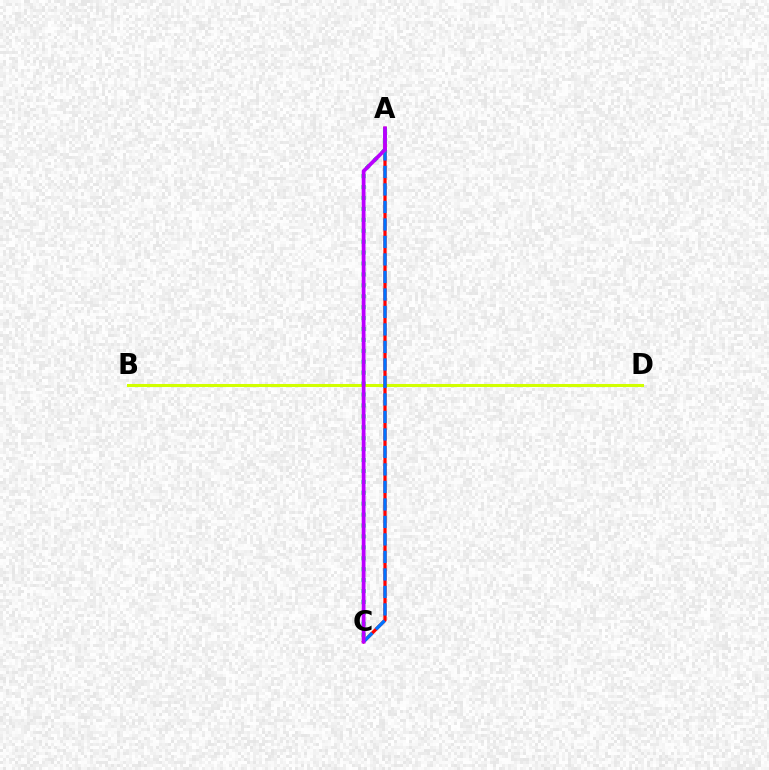{('B', 'D'): [{'color': '#d1ff00', 'line_style': 'solid', 'thickness': 2.2}], ('A', 'C'): [{'color': '#ff0000', 'line_style': 'solid', 'thickness': 2.33}, {'color': '#0074ff', 'line_style': 'dashed', 'thickness': 2.38}, {'color': '#00ff5c', 'line_style': 'dotted', 'thickness': 2.97}, {'color': '#b900ff', 'line_style': 'solid', 'thickness': 2.71}]}